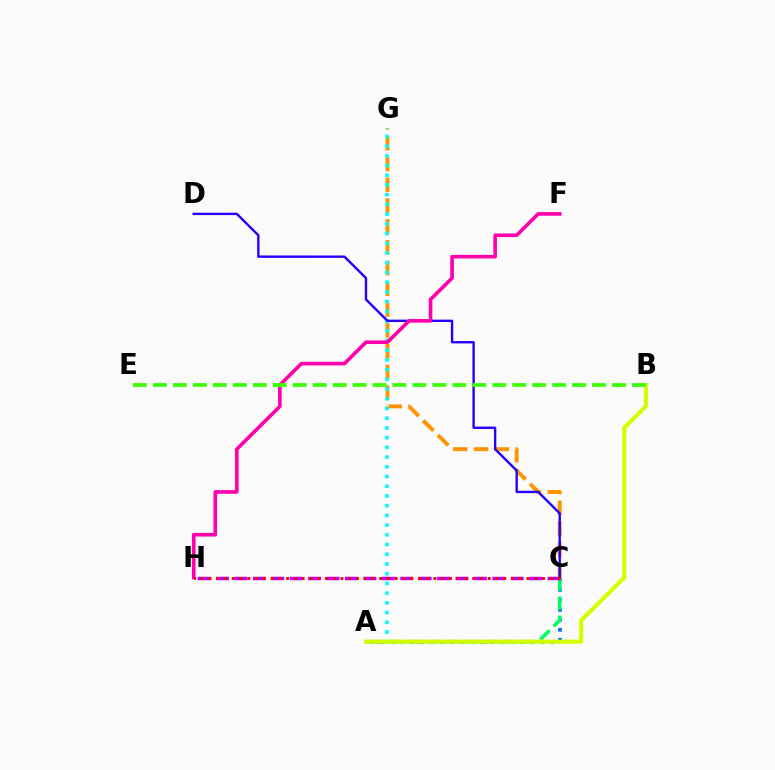{('A', 'C'): [{'color': '#0074ff', 'line_style': 'dotted', 'thickness': 2.71}, {'color': '#00ff5c', 'line_style': 'dashed', 'thickness': 2.58}], ('C', 'G'): [{'color': '#ff9400', 'line_style': 'dashed', 'thickness': 2.83}], ('A', 'G'): [{'color': '#00fff6', 'line_style': 'dotted', 'thickness': 2.64}], ('A', 'B'): [{'color': '#d1ff00', 'line_style': 'solid', 'thickness': 2.98}], ('C', 'H'): [{'color': '#b900ff', 'line_style': 'dashed', 'thickness': 2.5}, {'color': '#ff0000', 'line_style': 'dotted', 'thickness': 2.11}], ('C', 'D'): [{'color': '#2500ff', 'line_style': 'solid', 'thickness': 1.72}], ('F', 'H'): [{'color': '#ff00ac', 'line_style': 'solid', 'thickness': 2.61}], ('B', 'E'): [{'color': '#3dff00', 'line_style': 'dashed', 'thickness': 2.71}]}